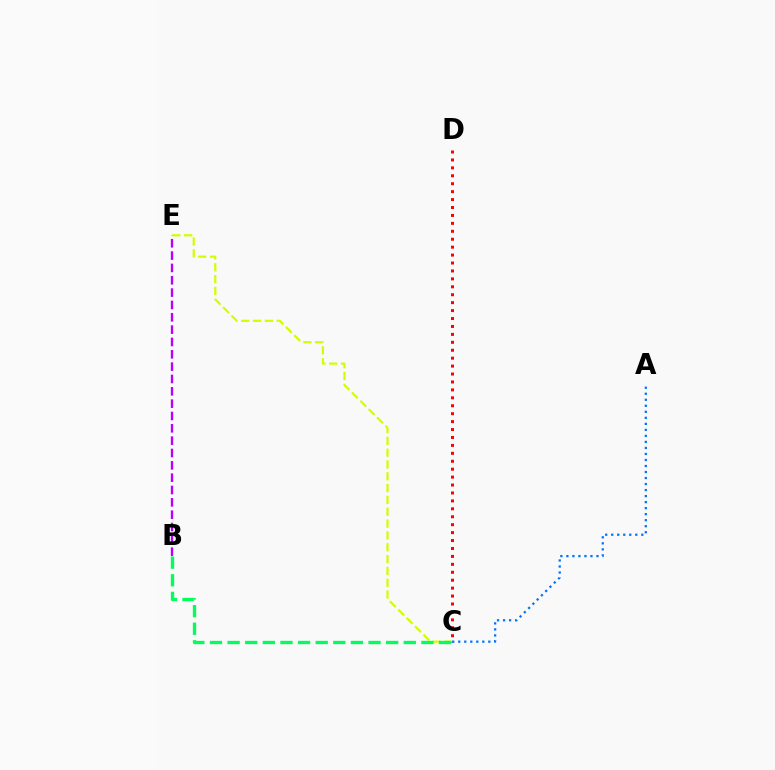{('B', 'E'): [{'color': '#b900ff', 'line_style': 'dashed', 'thickness': 1.68}], ('C', 'E'): [{'color': '#d1ff00', 'line_style': 'dashed', 'thickness': 1.61}], ('B', 'C'): [{'color': '#00ff5c', 'line_style': 'dashed', 'thickness': 2.39}], ('C', 'D'): [{'color': '#ff0000', 'line_style': 'dotted', 'thickness': 2.15}], ('A', 'C'): [{'color': '#0074ff', 'line_style': 'dotted', 'thickness': 1.64}]}